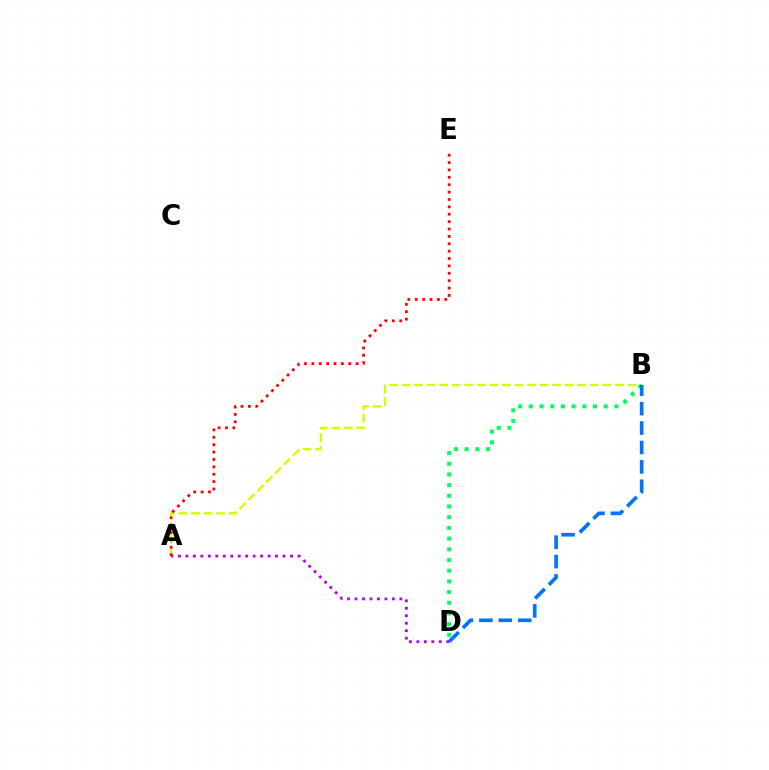{('A', 'B'): [{'color': '#d1ff00', 'line_style': 'dashed', 'thickness': 1.71}], ('B', 'D'): [{'color': '#00ff5c', 'line_style': 'dotted', 'thickness': 2.91}, {'color': '#0074ff', 'line_style': 'dashed', 'thickness': 2.64}], ('A', 'E'): [{'color': '#ff0000', 'line_style': 'dotted', 'thickness': 2.01}], ('A', 'D'): [{'color': '#b900ff', 'line_style': 'dotted', 'thickness': 2.03}]}